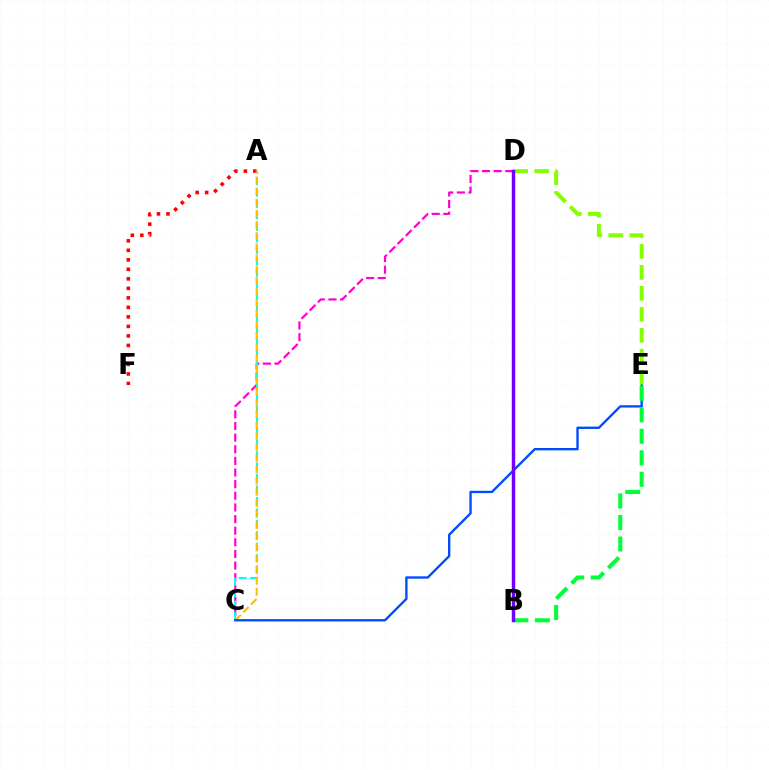{('C', 'D'): [{'color': '#ff00cf', 'line_style': 'dashed', 'thickness': 1.58}], ('A', 'C'): [{'color': '#00fff6', 'line_style': 'dashed', 'thickness': 1.55}, {'color': '#ffbd00', 'line_style': 'dashed', 'thickness': 1.51}], ('A', 'F'): [{'color': '#ff0000', 'line_style': 'dotted', 'thickness': 2.58}], ('C', 'E'): [{'color': '#004bff', 'line_style': 'solid', 'thickness': 1.69}], ('B', 'E'): [{'color': '#00ff39', 'line_style': 'dashed', 'thickness': 2.92}], ('D', 'E'): [{'color': '#84ff00', 'line_style': 'dashed', 'thickness': 2.85}], ('B', 'D'): [{'color': '#7200ff', 'line_style': 'solid', 'thickness': 2.47}]}